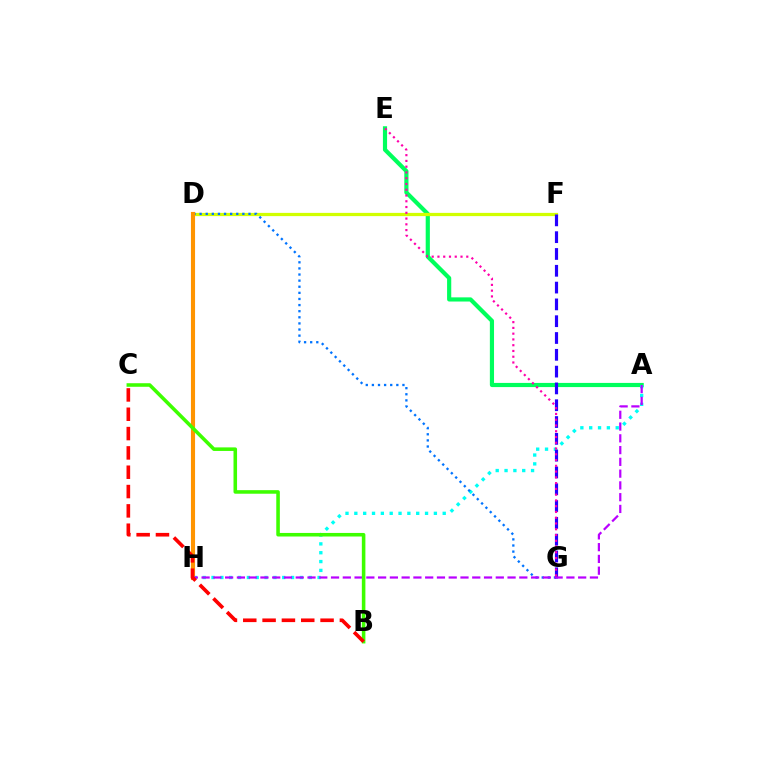{('A', 'E'): [{'color': '#00ff5c', 'line_style': 'solid', 'thickness': 3.0}], ('A', 'H'): [{'color': '#00fff6', 'line_style': 'dotted', 'thickness': 2.4}, {'color': '#b900ff', 'line_style': 'dashed', 'thickness': 1.6}], ('D', 'F'): [{'color': '#d1ff00', 'line_style': 'solid', 'thickness': 2.33}], ('D', 'G'): [{'color': '#0074ff', 'line_style': 'dotted', 'thickness': 1.66}], ('D', 'H'): [{'color': '#ff9400', 'line_style': 'solid', 'thickness': 2.96}], ('F', 'G'): [{'color': '#2500ff', 'line_style': 'dashed', 'thickness': 2.28}], ('E', 'G'): [{'color': '#ff00ac', 'line_style': 'dotted', 'thickness': 1.57}], ('B', 'C'): [{'color': '#3dff00', 'line_style': 'solid', 'thickness': 2.56}, {'color': '#ff0000', 'line_style': 'dashed', 'thickness': 2.63}]}